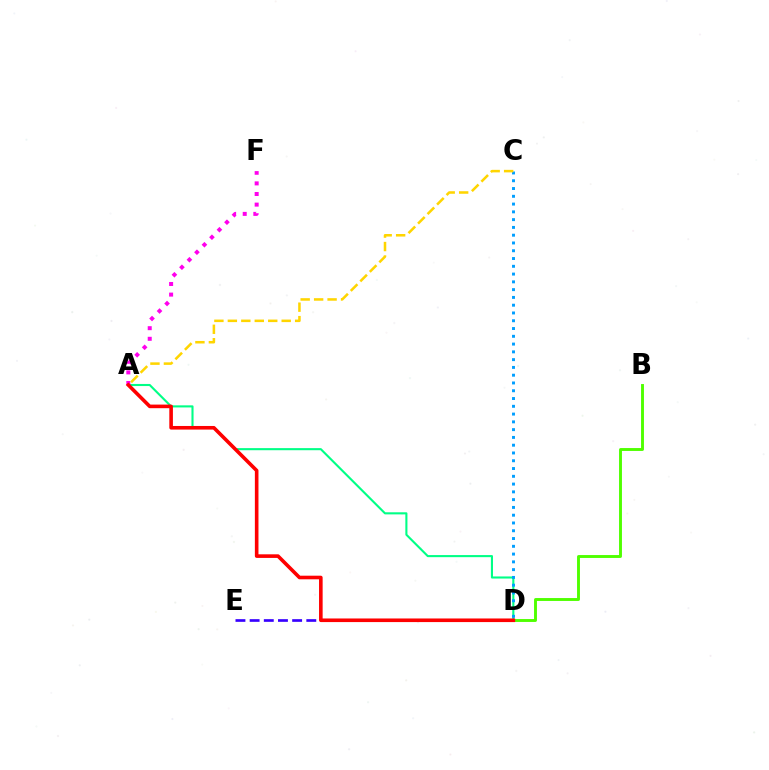{('A', 'D'): [{'color': '#00ff86', 'line_style': 'solid', 'thickness': 1.51}, {'color': '#ff0000', 'line_style': 'solid', 'thickness': 2.6}], ('A', 'F'): [{'color': '#ff00ed', 'line_style': 'dotted', 'thickness': 2.88}], ('C', 'D'): [{'color': '#009eff', 'line_style': 'dotted', 'thickness': 2.11}], ('D', 'E'): [{'color': '#3700ff', 'line_style': 'dashed', 'thickness': 1.93}], ('B', 'D'): [{'color': '#4fff00', 'line_style': 'solid', 'thickness': 2.08}], ('A', 'C'): [{'color': '#ffd500', 'line_style': 'dashed', 'thickness': 1.83}]}